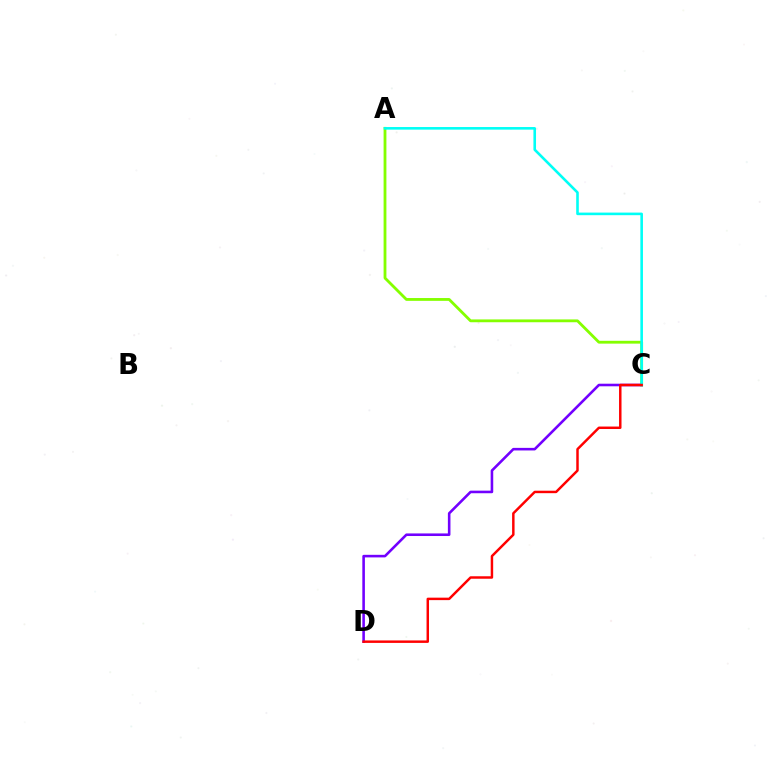{('A', 'C'): [{'color': '#84ff00', 'line_style': 'solid', 'thickness': 2.03}, {'color': '#00fff6', 'line_style': 'solid', 'thickness': 1.87}], ('C', 'D'): [{'color': '#7200ff', 'line_style': 'solid', 'thickness': 1.86}, {'color': '#ff0000', 'line_style': 'solid', 'thickness': 1.78}]}